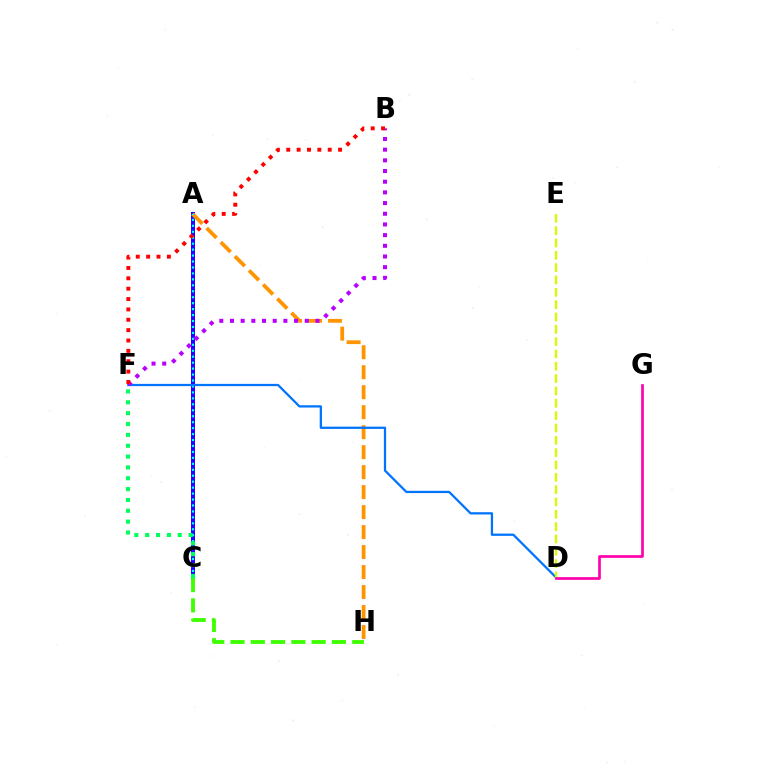{('A', 'C'): [{'color': '#2500ff', 'line_style': 'solid', 'thickness': 2.9}, {'color': '#00fff6', 'line_style': 'dotted', 'thickness': 1.62}], ('A', 'H'): [{'color': '#ff9400', 'line_style': 'dashed', 'thickness': 2.71}], ('D', 'F'): [{'color': '#0074ff', 'line_style': 'solid', 'thickness': 1.63}], ('C', 'H'): [{'color': '#3dff00', 'line_style': 'dashed', 'thickness': 2.76}], ('B', 'F'): [{'color': '#b900ff', 'line_style': 'dotted', 'thickness': 2.9}, {'color': '#ff0000', 'line_style': 'dotted', 'thickness': 2.82}], ('D', 'E'): [{'color': '#d1ff00', 'line_style': 'dashed', 'thickness': 1.68}], ('D', 'G'): [{'color': '#ff00ac', 'line_style': 'solid', 'thickness': 1.94}], ('C', 'F'): [{'color': '#00ff5c', 'line_style': 'dotted', 'thickness': 2.95}]}